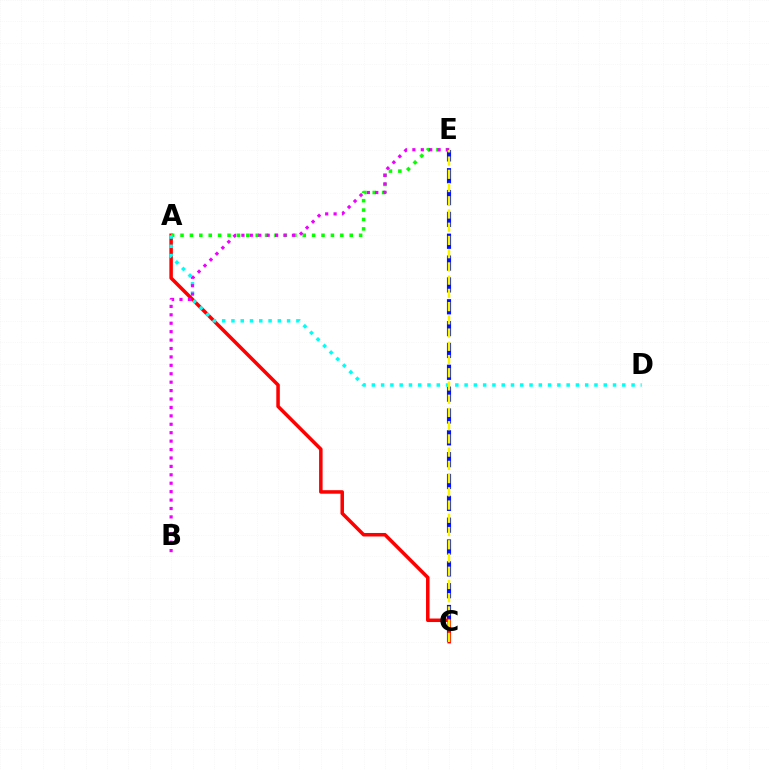{('C', 'E'): [{'color': '#0010ff', 'line_style': 'dashed', 'thickness': 2.97}, {'color': '#fcf500', 'line_style': 'dashed', 'thickness': 1.8}], ('A', 'C'): [{'color': '#ff0000', 'line_style': 'solid', 'thickness': 2.53}], ('A', 'E'): [{'color': '#08ff00', 'line_style': 'dotted', 'thickness': 2.55}], ('A', 'D'): [{'color': '#00fff6', 'line_style': 'dotted', 'thickness': 2.52}], ('B', 'E'): [{'color': '#ee00ff', 'line_style': 'dotted', 'thickness': 2.29}]}